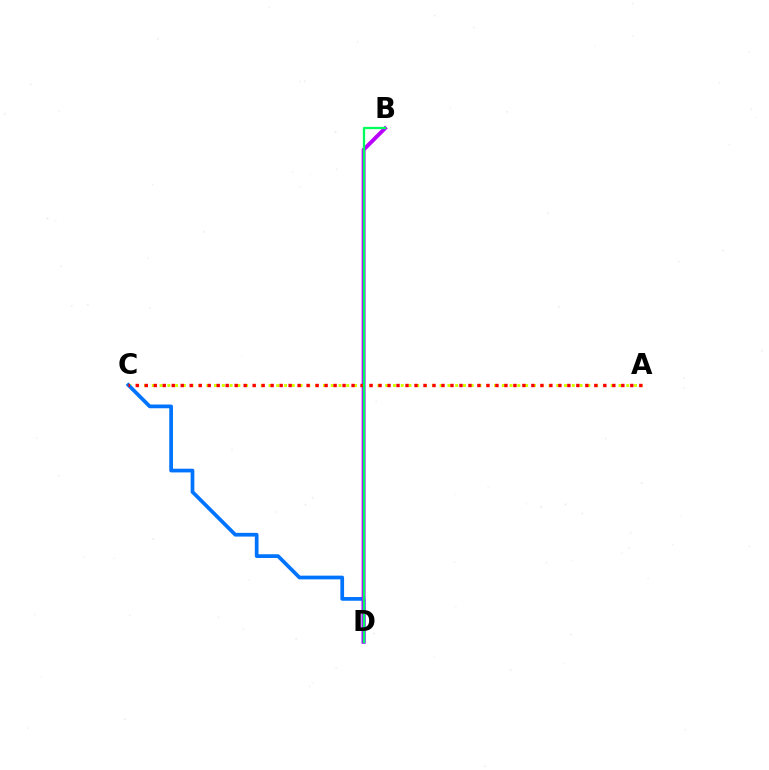{('A', 'C'): [{'color': '#d1ff00', 'line_style': 'dotted', 'thickness': 2.11}, {'color': '#ff0000', 'line_style': 'dotted', 'thickness': 2.44}], ('C', 'D'): [{'color': '#0074ff', 'line_style': 'solid', 'thickness': 2.68}], ('B', 'D'): [{'color': '#b900ff', 'line_style': 'solid', 'thickness': 2.81}, {'color': '#00ff5c', 'line_style': 'solid', 'thickness': 1.65}]}